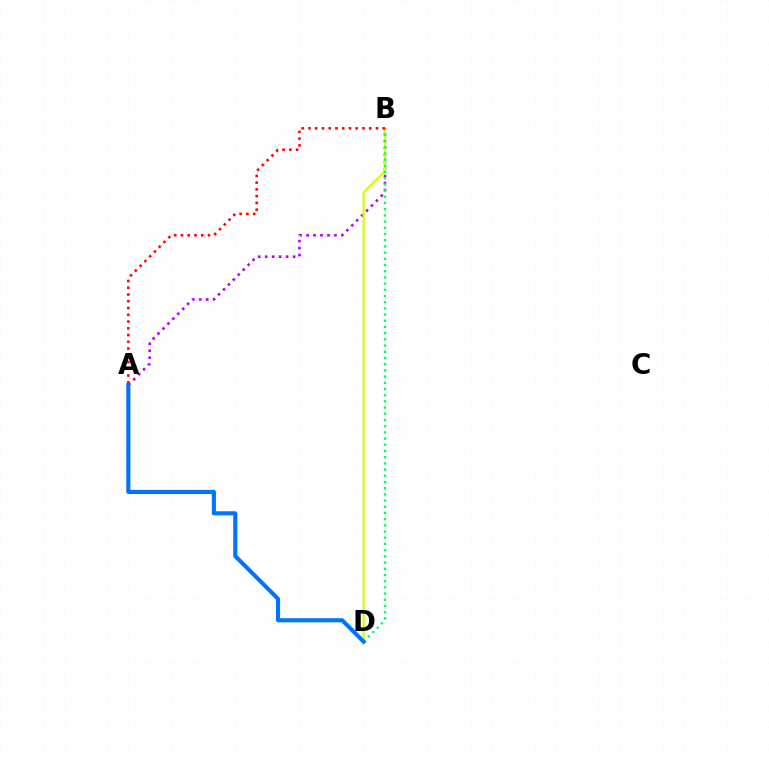{('A', 'B'): [{'color': '#b900ff', 'line_style': 'dotted', 'thickness': 1.89}, {'color': '#ff0000', 'line_style': 'dotted', 'thickness': 1.83}], ('B', 'D'): [{'color': '#d1ff00', 'line_style': 'solid', 'thickness': 1.58}, {'color': '#00ff5c', 'line_style': 'dotted', 'thickness': 1.68}], ('A', 'D'): [{'color': '#0074ff', 'line_style': 'solid', 'thickness': 2.95}]}